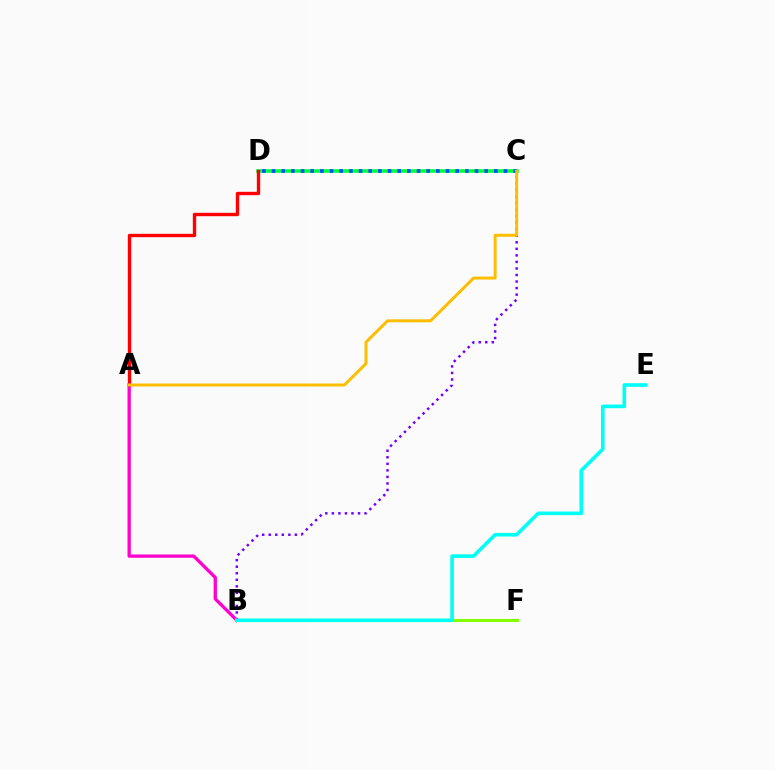{('C', 'D'): [{'color': '#00ff39', 'line_style': 'solid', 'thickness': 2.59}, {'color': '#004bff', 'line_style': 'dotted', 'thickness': 2.63}], ('B', 'C'): [{'color': '#7200ff', 'line_style': 'dotted', 'thickness': 1.78}], ('A', 'D'): [{'color': '#ff0000', 'line_style': 'solid', 'thickness': 2.42}], ('A', 'B'): [{'color': '#ff00cf', 'line_style': 'solid', 'thickness': 2.37}], ('B', 'F'): [{'color': '#84ff00', 'line_style': 'solid', 'thickness': 2.2}], ('A', 'C'): [{'color': '#ffbd00', 'line_style': 'solid', 'thickness': 2.14}], ('B', 'E'): [{'color': '#00fff6', 'line_style': 'solid', 'thickness': 2.6}]}